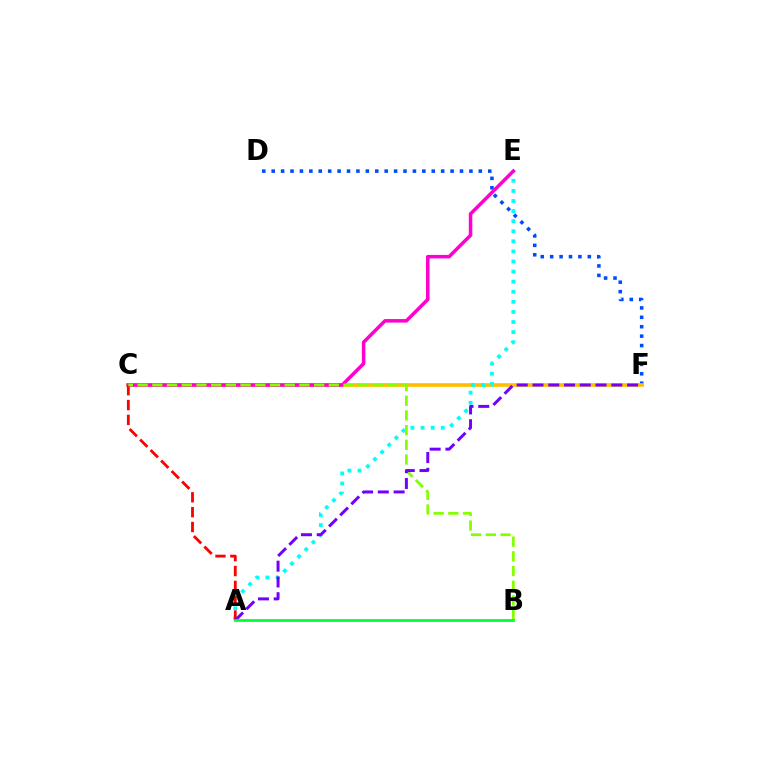{('D', 'F'): [{'color': '#004bff', 'line_style': 'dotted', 'thickness': 2.56}], ('C', 'F'): [{'color': '#ffbd00', 'line_style': 'solid', 'thickness': 2.63}], ('A', 'E'): [{'color': '#00fff6', 'line_style': 'dotted', 'thickness': 2.74}], ('C', 'E'): [{'color': '#ff00cf', 'line_style': 'solid', 'thickness': 2.54}], ('A', 'C'): [{'color': '#ff0000', 'line_style': 'dashed', 'thickness': 2.02}], ('B', 'C'): [{'color': '#84ff00', 'line_style': 'dashed', 'thickness': 2.0}], ('A', 'F'): [{'color': '#7200ff', 'line_style': 'dashed', 'thickness': 2.14}], ('A', 'B'): [{'color': '#00ff39', 'line_style': 'solid', 'thickness': 2.0}]}